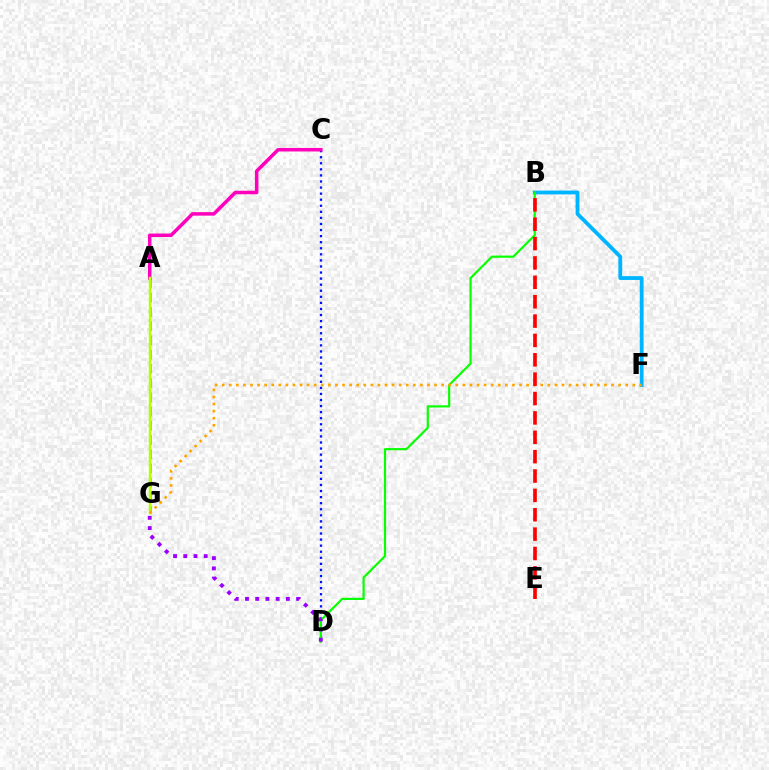{('B', 'F'): [{'color': '#00b5ff', 'line_style': 'solid', 'thickness': 2.75}], ('A', 'G'): [{'color': '#00ff9d', 'line_style': 'dashed', 'thickness': 1.93}, {'color': '#b3ff00', 'line_style': 'solid', 'thickness': 1.79}], ('C', 'D'): [{'color': '#0010ff', 'line_style': 'dotted', 'thickness': 1.65}], ('A', 'C'): [{'color': '#ff00bd', 'line_style': 'solid', 'thickness': 2.53}], ('B', 'D'): [{'color': '#08ff00', 'line_style': 'solid', 'thickness': 1.57}], ('F', 'G'): [{'color': '#ffa500', 'line_style': 'dotted', 'thickness': 1.92}], ('D', 'G'): [{'color': '#9b00ff', 'line_style': 'dotted', 'thickness': 2.78}], ('B', 'E'): [{'color': '#ff0000', 'line_style': 'dashed', 'thickness': 2.63}]}